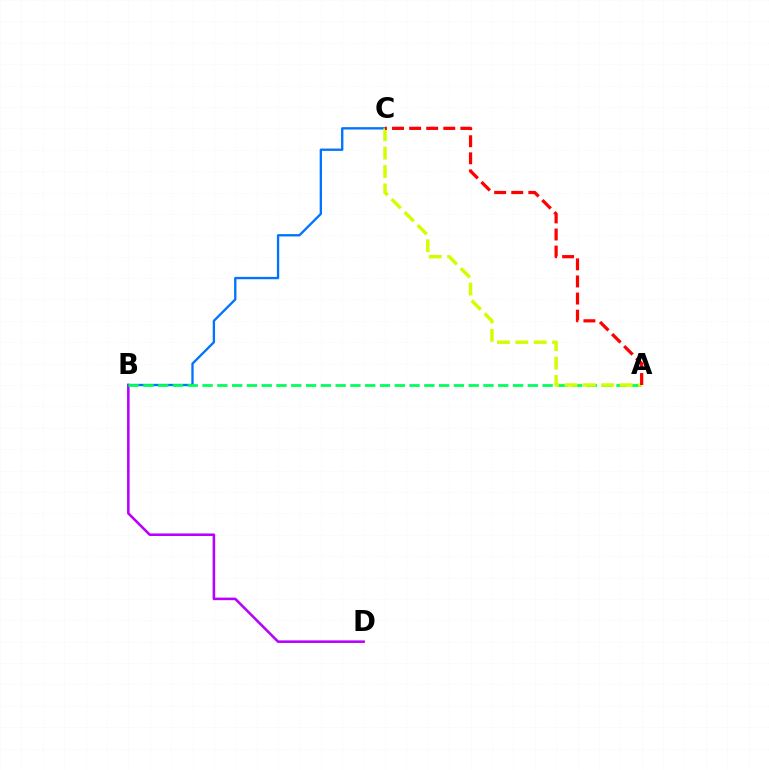{('B', 'D'): [{'color': '#b900ff', 'line_style': 'solid', 'thickness': 1.85}], ('B', 'C'): [{'color': '#0074ff', 'line_style': 'solid', 'thickness': 1.68}], ('A', 'B'): [{'color': '#00ff5c', 'line_style': 'dashed', 'thickness': 2.01}], ('A', 'C'): [{'color': '#d1ff00', 'line_style': 'dashed', 'thickness': 2.5}, {'color': '#ff0000', 'line_style': 'dashed', 'thickness': 2.32}]}